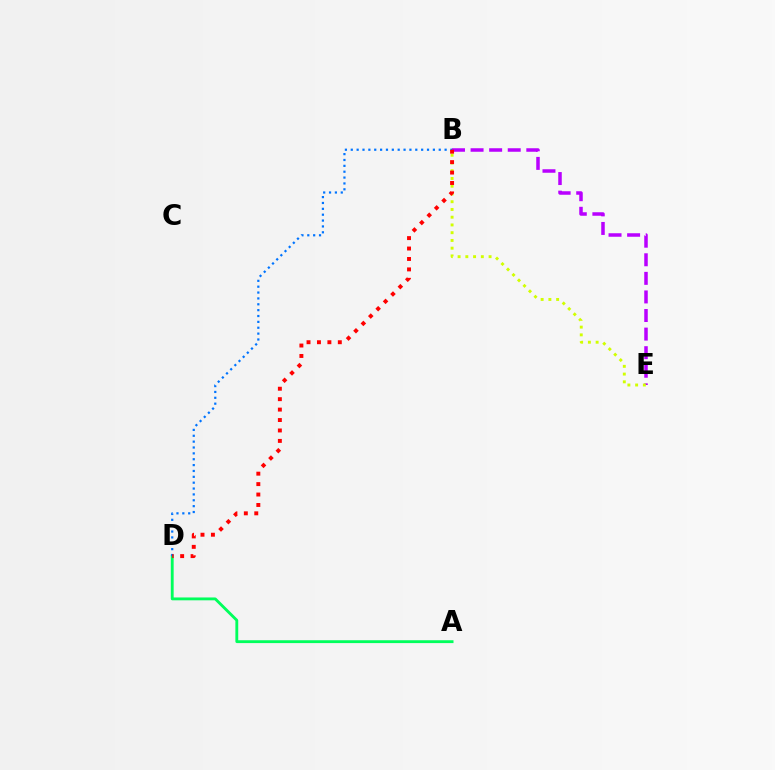{('B', 'E'): [{'color': '#b900ff', 'line_style': 'dashed', 'thickness': 2.52}, {'color': '#d1ff00', 'line_style': 'dotted', 'thickness': 2.1}], ('A', 'D'): [{'color': '#00ff5c', 'line_style': 'solid', 'thickness': 2.05}], ('B', 'D'): [{'color': '#0074ff', 'line_style': 'dotted', 'thickness': 1.59}, {'color': '#ff0000', 'line_style': 'dotted', 'thickness': 2.83}]}